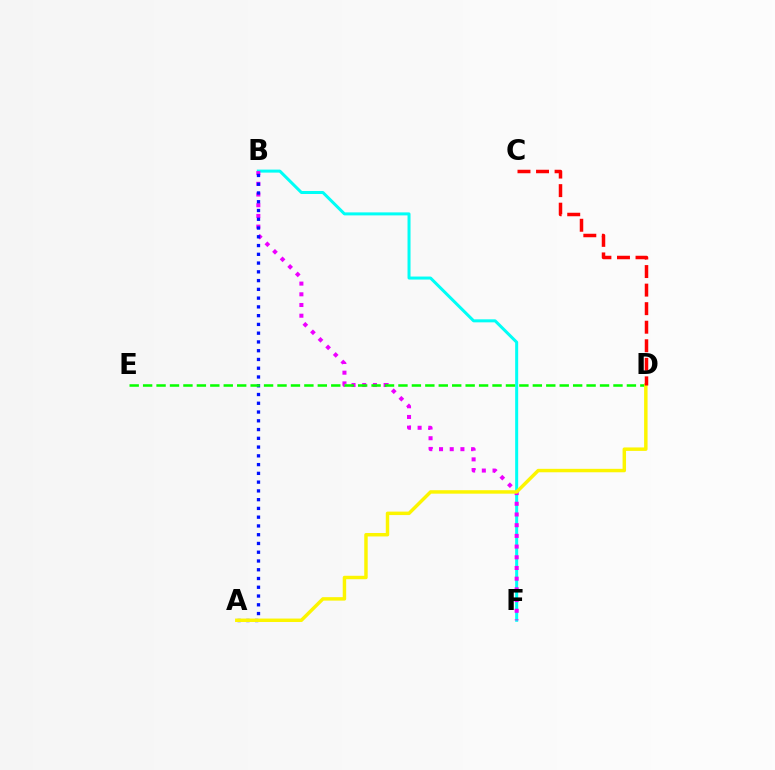{('B', 'F'): [{'color': '#00fff6', 'line_style': 'solid', 'thickness': 2.17}, {'color': '#ee00ff', 'line_style': 'dotted', 'thickness': 2.91}], ('A', 'B'): [{'color': '#0010ff', 'line_style': 'dotted', 'thickness': 2.38}], ('D', 'E'): [{'color': '#08ff00', 'line_style': 'dashed', 'thickness': 1.83}], ('A', 'D'): [{'color': '#fcf500', 'line_style': 'solid', 'thickness': 2.49}], ('C', 'D'): [{'color': '#ff0000', 'line_style': 'dashed', 'thickness': 2.52}]}